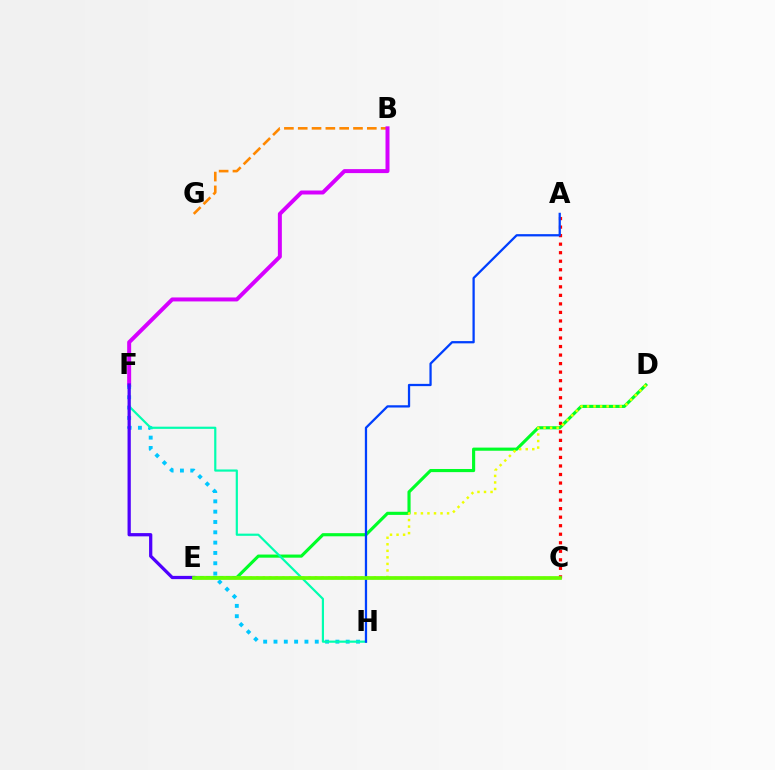{('B', 'G'): [{'color': '#ff8800', 'line_style': 'dashed', 'thickness': 1.88}], ('D', 'E'): [{'color': '#00ff27', 'line_style': 'solid', 'thickness': 2.26}, {'color': '#eeff00', 'line_style': 'dotted', 'thickness': 1.78}], ('B', 'F'): [{'color': '#d600ff', 'line_style': 'solid', 'thickness': 2.87}], ('F', 'H'): [{'color': '#00c7ff', 'line_style': 'dotted', 'thickness': 2.8}, {'color': '#00ffaf', 'line_style': 'solid', 'thickness': 1.57}], ('A', 'C'): [{'color': '#ff0000', 'line_style': 'dotted', 'thickness': 2.32}], ('E', 'F'): [{'color': '#4f00ff', 'line_style': 'solid', 'thickness': 2.34}], ('A', 'H'): [{'color': '#003fff', 'line_style': 'solid', 'thickness': 1.63}], ('C', 'E'): [{'color': '#ff00a0', 'line_style': 'dotted', 'thickness': 1.56}, {'color': '#66ff00', 'line_style': 'solid', 'thickness': 2.68}]}